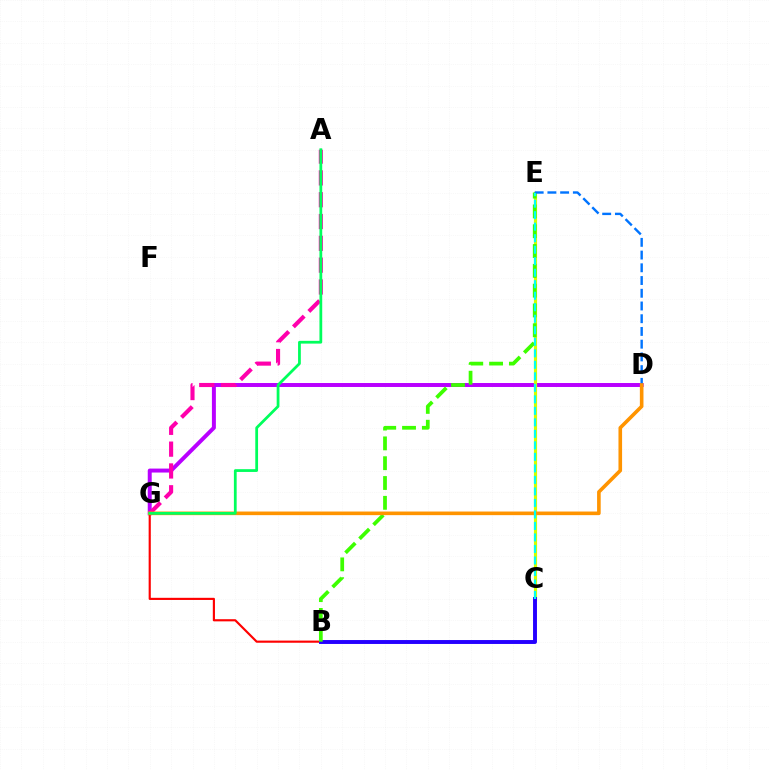{('D', 'G'): [{'color': '#b900ff', 'line_style': 'solid', 'thickness': 2.85}, {'color': '#ff9400', 'line_style': 'solid', 'thickness': 2.6}], ('C', 'E'): [{'color': '#d1ff00', 'line_style': 'solid', 'thickness': 2.28}, {'color': '#00fff6', 'line_style': 'dashed', 'thickness': 1.56}], ('B', 'G'): [{'color': '#ff0000', 'line_style': 'solid', 'thickness': 1.55}], ('B', 'C'): [{'color': '#2500ff', 'line_style': 'solid', 'thickness': 2.82}], ('B', 'E'): [{'color': '#3dff00', 'line_style': 'dashed', 'thickness': 2.69}], ('D', 'E'): [{'color': '#0074ff', 'line_style': 'dashed', 'thickness': 1.73}], ('A', 'G'): [{'color': '#ff00ac', 'line_style': 'dashed', 'thickness': 2.96}, {'color': '#00ff5c', 'line_style': 'solid', 'thickness': 1.99}]}